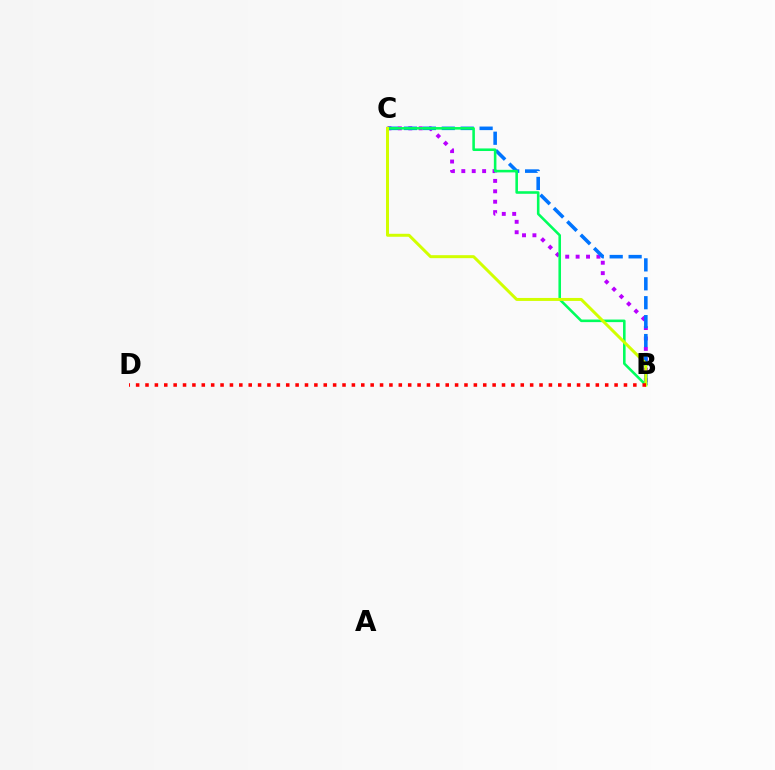{('B', 'C'): [{'color': '#b900ff', 'line_style': 'dotted', 'thickness': 2.83}, {'color': '#0074ff', 'line_style': 'dashed', 'thickness': 2.57}, {'color': '#00ff5c', 'line_style': 'solid', 'thickness': 1.85}, {'color': '#d1ff00', 'line_style': 'solid', 'thickness': 2.15}], ('B', 'D'): [{'color': '#ff0000', 'line_style': 'dotted', 'thickness': 2.55}]}